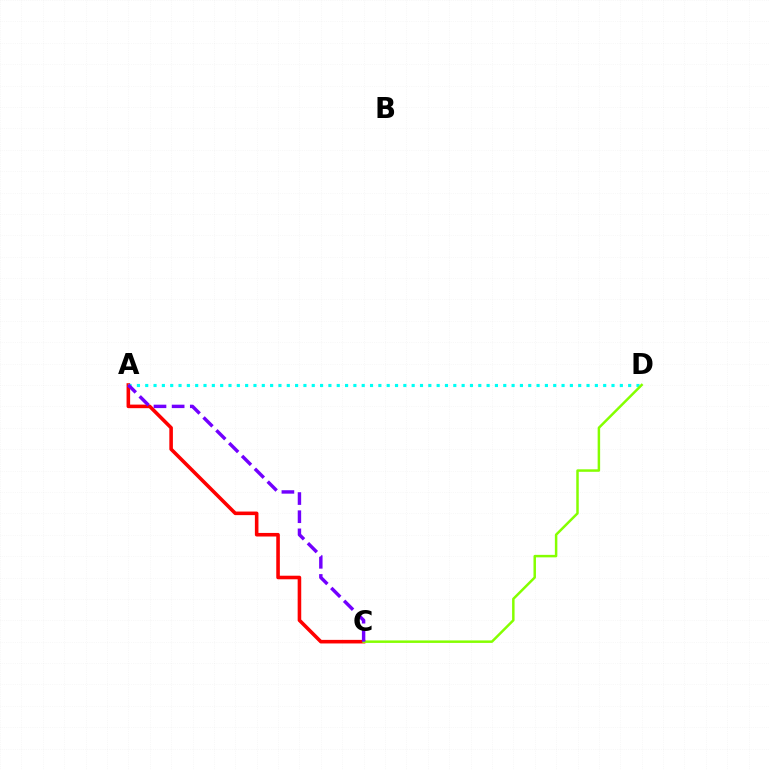{('A', 'C'): [{'color': '#ff0000', 'line_style': 'solid', 'thickness': 2.58}, {'color': '#7200ff', 'line_style': 'dashed', 'thickness': 2.47}], ('A', 'D'): [{'color': '#00fff6', 'line_style': 'dotted', 'thickness': 2.26}], ('C', 'D'): [{'color': '#84ff00', 'line_style': 'solid', 'thickness': 1.79}]}